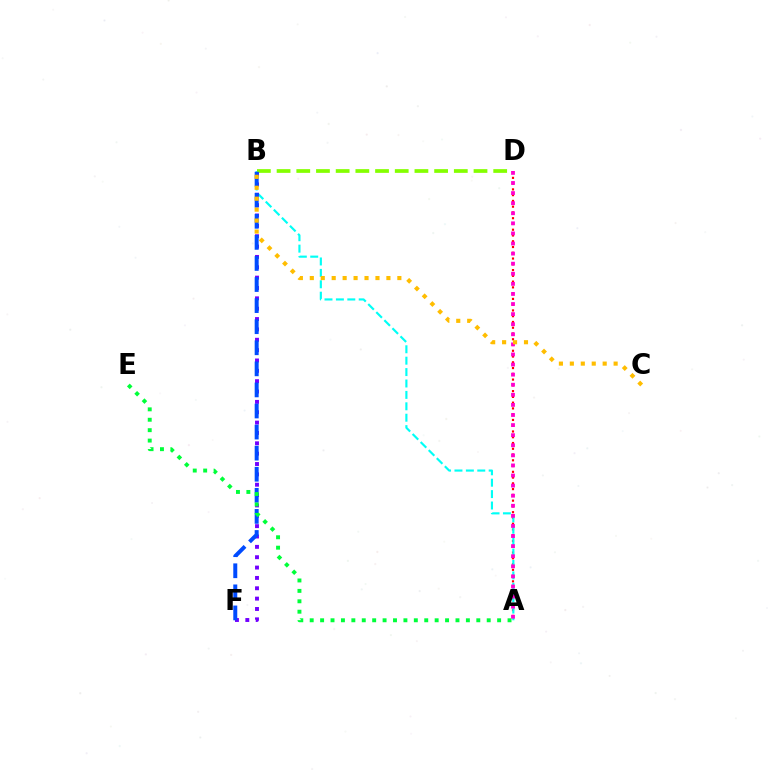{('A', 'D'): [{'color': '#ff0000', 'line_style': 'dotted', 'thickness': 1.57}, {'color': '#ff00cf', 'line_style': 'dotted', 'thickness': 2.74}], ('A', 'B'): [{'color': '#00fff6', 'line_style': 'dashed', 'thickness': 1.55}], ('B', 'D'): [{'color': '#84ff00', 'line_style': 'dashed', 'thickness': 2.68}], ('B', 'F'): [{'color': '#7200ff', 'line_style': 'dotted', 'thickness': 2.81}, {'color': '#004bff', 'line_style': 'dashed', 'thickness': 2.86}], ('A', 'E'): [{'color': '#00ff39', 'line_style': 'dotted', 'thickness': 2.83}], ('B', 'C'): [{'color': '#ffbd00', 'line_style': 'dotted', 'thickness': 2.97}]}